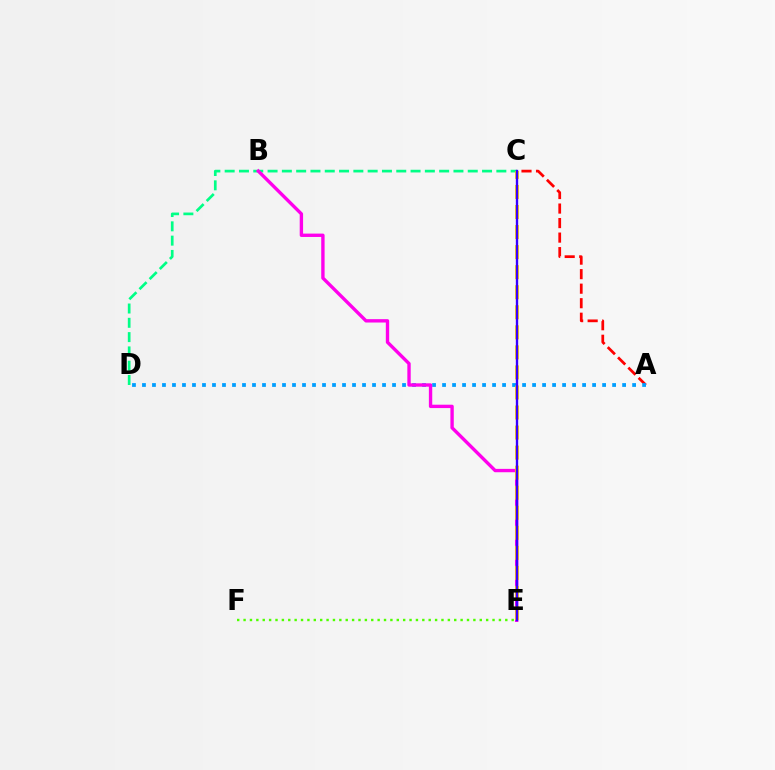{('E', 'F'): [{'color': '#4fff00', 'line_style': 'dotted', 'thickness': 1.73}], ('A', 'C'): [{'color': '#ff0000', 'line_style': 'dashed', 'thickness': 1.97}], ('C', 'D'): [{'color': '#00ff86', 'line_style': 'dashed', 'thickness': 1.94}], ('A', 'D'): [{'color': '#009eff', 'line_style': 'dotted', 'thickness': 2.72}], ('B', 'E'): [{'color': '#ff00ed', 'line_style': 'solid', 'thickness': 2.43}], ('C', 'E'): [{'color': '#ffd500', 'line_style': 'dashed', 'thickness': 2.72}, {'color': '#3700ff', 'line_style': 'solid', 'thickness': 1.69}]}